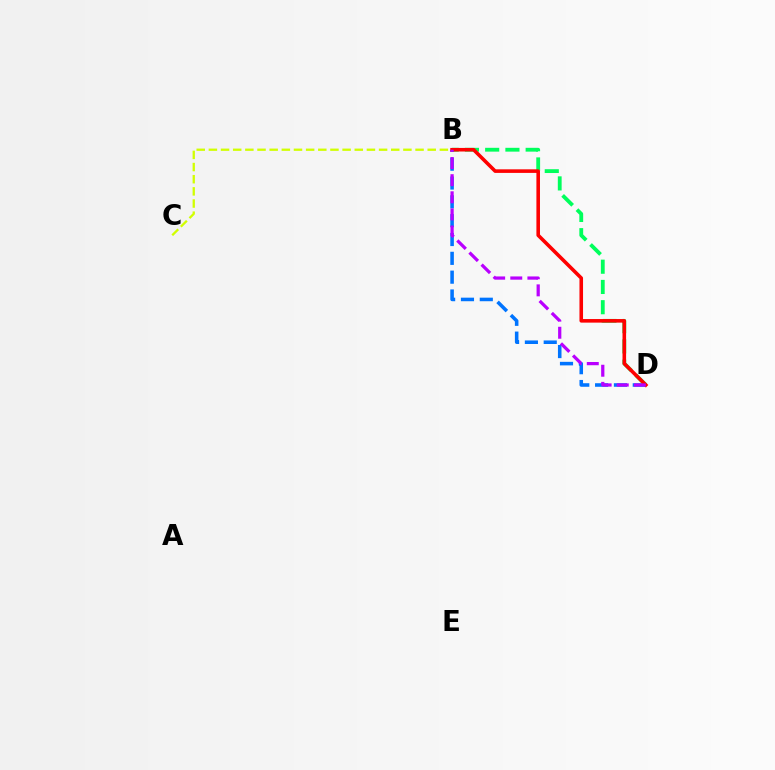{('B', 'C'): [{'color': '#d1ff00', 'line_style': 'dashed', 'thickness': 1.65}], ('B', 'D'): [{'color': '#0074ff', 'line_style': 'dashed', 'thickness': 2.56}, {'color': '#00ff5c', 'line_style': 'dashed', 'thickness': 2.75}, {'color': '#ff0000', 'line_style': 'solid', 'thickness': 2.58}, {'color': '#b900ff', 'line_style': 'dashed', 'thickness': 2.33}]}